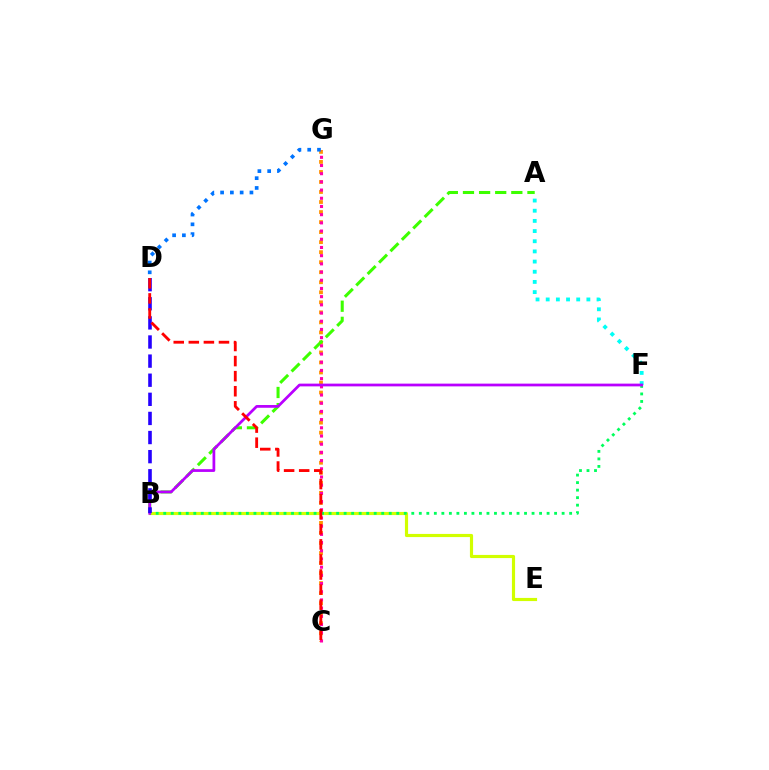{('C', 'G'): [{'color': '#ff9400', 'line_style': 'dotted', 'thickness': 2.72}, {'color': '#ff00ac', 'line_style': 'dotted', 'thickness': 2.23}], ('B', 'E'): [{'color': '#d1ff00', 'line_style': 'solid', 'thickness': 2.27}], ('A', 'F'): [{'color': '#00fff6', 'line_style': 'dotted', 'thickness': 2.76}], ('A', 'B'): [{'color': '#3dff00', 'line_style': 'dashed', 'thickness': 2.19}], ('D', 'G'): [{'color': '#0074ff', 'line_style': 'dotted', 'thickness': 2.66}], ('B', 'F'): [{'color': '#00ff5c', 'line_style': 'dotted', 'thickness': 2.04}, {'color': '#b900ff', 'line_style': 'solid', 'thickness': 1.98}], ('B', 'D'): [{'color': '#2500ff', 'line_style': 'dashed', 'thickness': 2.6}], ('C', 'D'): [{'color': '#ff0000', 'line_style': 'dashed', 'thickness': 2.05}]}